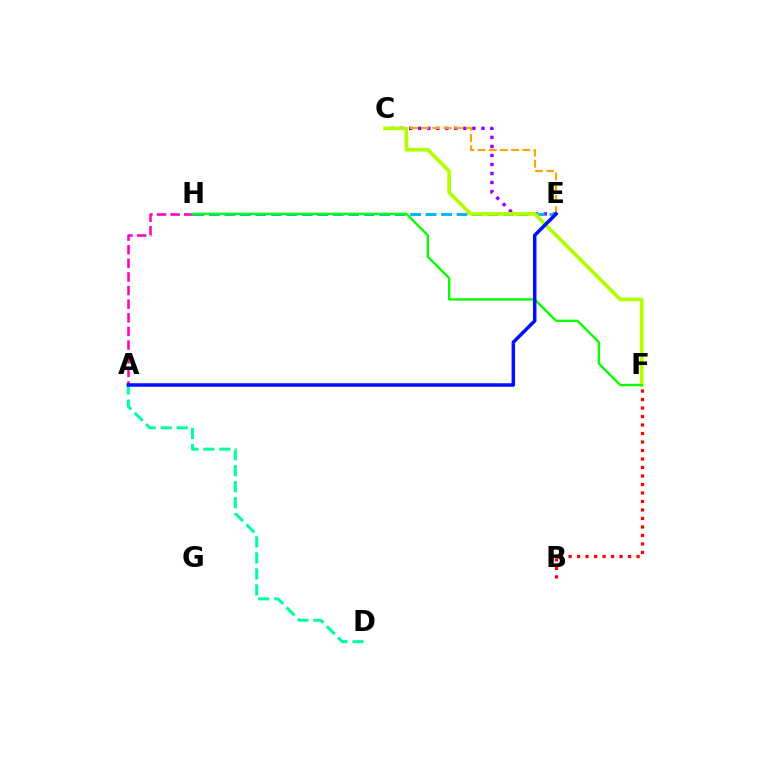{('C', 'E'): [{'color': '#9b00ff', 'line_style': 'dotted', 'thickness': 2.45}, {'color': '#ffa500', 'line_style': 'dashed', 'thickness': 1.52}], ('E', 'H'): [{'color': '#00b5ff', 'line_style': 'dashed', 'thickness': 2.1}], ('A', 'H'): [{'color': '#ff00bd', 'line_style': 'dashed', 'thickness': 1.85}], ('A', 'D'): [{'color': '#00ff9d', 'line_style': 'dashed', 'thickness': 2.17}], ('C', 'F'): [{'color': '#b3ff00', 'line_style': 'solid', 'thickness': 2.68}], ('F', 'H'): [{'color': '#08ff00', 'line_style': 'solid', 'thickness': 1.71}], ('A', 'E'): [{'color': '#0010ff', 'line_style': 'solid', 'thickness': 2.52}], ('B', 'F'): [{'color': '#ff0000', 'line_style': 'dotted', 'thickness': 2.31}]}